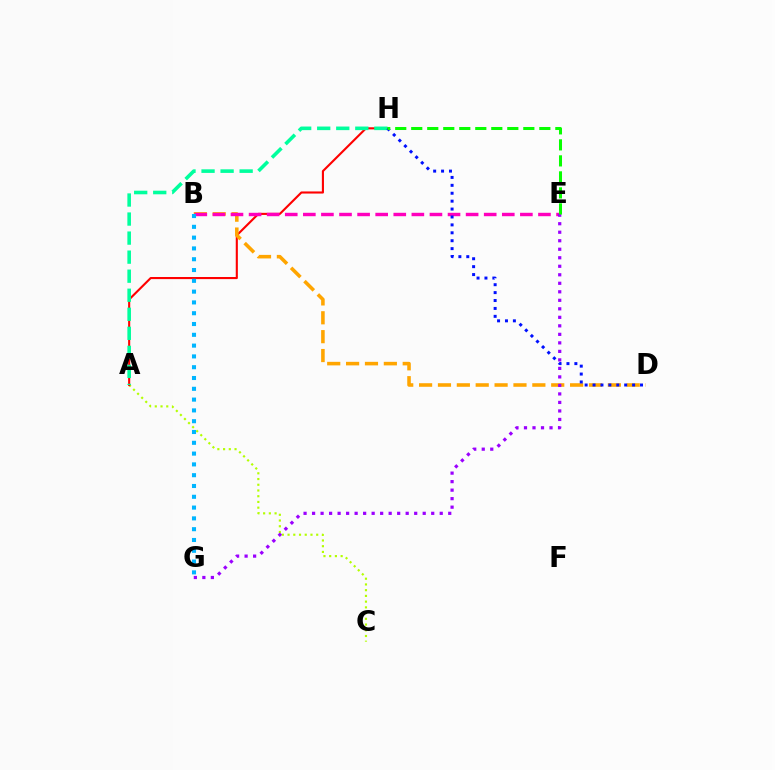{('A', 'C'): [{'color': '#b3ff00', 'line_style': 'dotted', 'thickness': 1.56}], ('A', 'H'): [{'color': '#ff0000', 'line_style': 'solid', 'thickness': 1.52}, {'color': '#00ff9d', 'line_style': 'dashed', 'thickness': 2.59}], ('B', 'D'): [{'color': '#ffa500', 'line_style': 'dashed', 'thickness': 2.56}], ('B', 'E'): [{'color': '#ff00bd', 'line_style': 'dashed', 'thickness': 2.46}], ('E', 'G'): [{'color': '#9b00ff', 'line_style': 'dotted', 'thickness': 2.31}], ('D', 'H'): [{'color': '#0010ff', 'line_style': 'dotted', 'thickness': 2.15}], ('B', 'G'): [{'color': '#00b5ff', 'line_style': 'dotted', 'thickness': 2.93}], ('E', 'H'): [{'color': '#08ff00', 'line_style': 'dashed', 'thickness': 2.18}]}